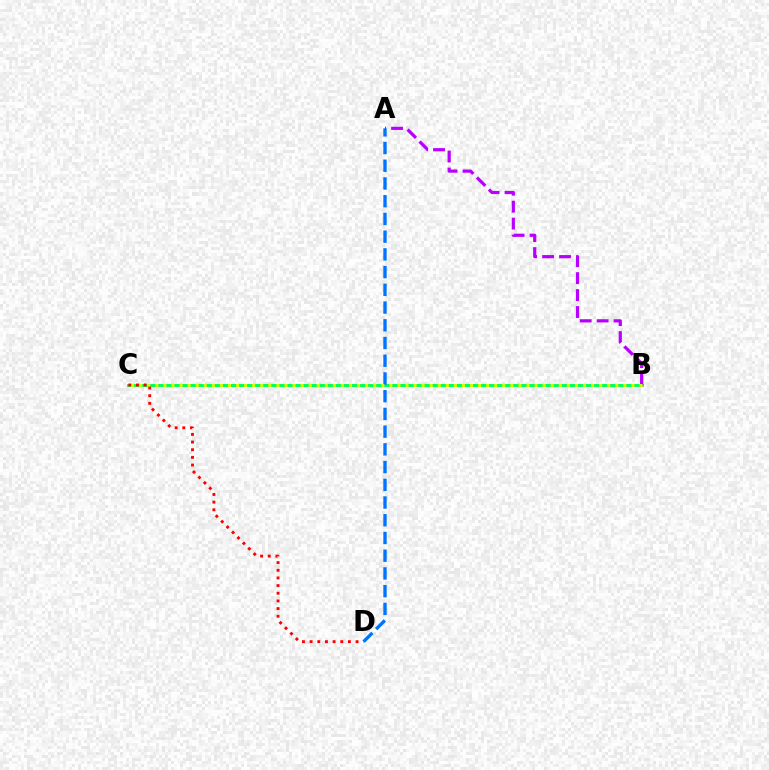{('B', 'C'): [{'color': '#00ff5c', 'line_style': 'solid', 'thickness': 2.13}, {'color': '#d1ff00', 'line_style': 'dotted', 'thickness': 2.19}], ('A', 'D'): [{'color': '#0074ff', 'line_style': 'dashed', 'thickness': 2.41}], ('A', 'B'): [{'color': '#b900ff', 'line_style': 'dashed', 'thickness': 2.3}], ('C', 'D'): [{'color': '#ff0000', 'line_style': 'dotted', 'thickness': 2.08}]}